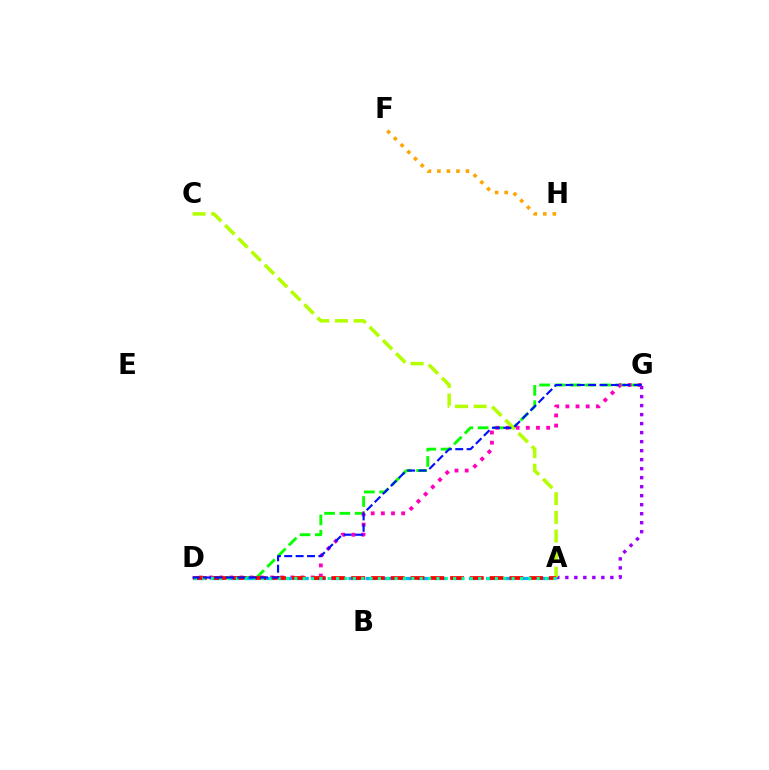{('D', 'G'): [{'color': '#08ff00', 'line_style': 'dashed', 'thickness': 2.08}, {'color': '#ff00bd', 'line_style': 'dotted', 'thickness': 2.76}, {'color': '#0010ff', 'line_style': 'dashed', 'thickness': 1.55}], ('A', 'G'): [{'color': '#9b00ff', 'line_style': 'dotted', 'thickness': 2.45}], ('F', 'H'): [{'color': '#ffa500', 'line_style': 'dotted', 'thickness': 2.58}], ('A', 'C'): [{'color': '#b3ff00', 'line_style': 'dashed', 'thickness': 2.54}], ('A', 'D'): [{'color': '#00b5ff', 'line_style': 'dashed', 'thickness': 2.34}, {'color': '#ff0000', 'line_style': 'dashed', 'thickness': 2.69}, {'color': '#00ff9d', 'line_style': 'dotted', 'thickness': 2.27}]}